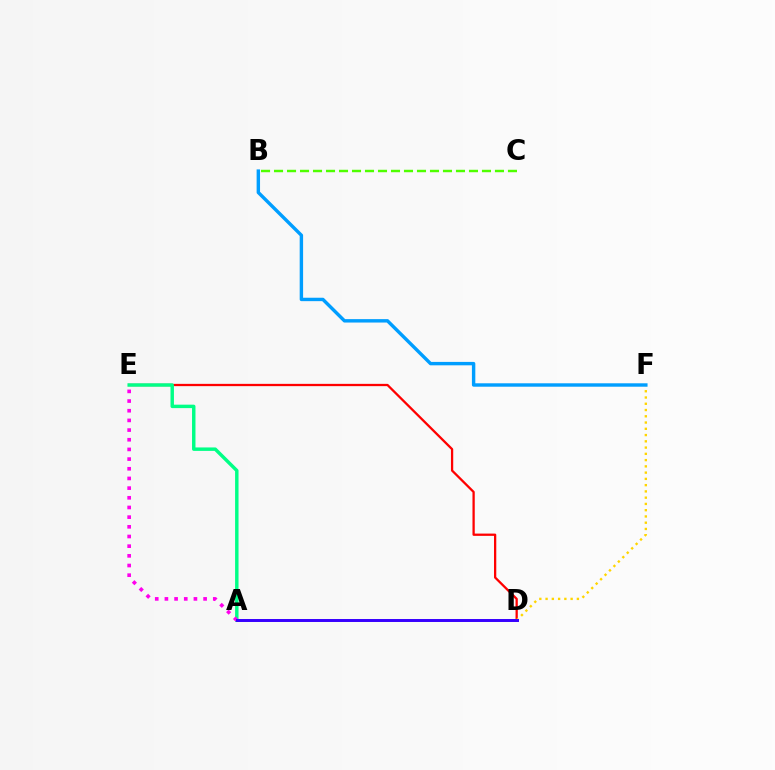{('D', 'E'): [{'color': '#ff0000', 'line_style': 'solid', 'thickness': 1.64}], ('D', 'F'): [{'color': '#ffd500', 'line_style': 'dotted', 'thickness': 1.7}], ('B', 'C'): [{'color': '#4fff00', 'line_style': 'dashed', 'thickness': 1.77}], ('B', 'F'): [{'color': '#009eff', 'line_style': 'solid', 'thickness': 2.46}], ('A', 'E'): [{'color': '#00ff86', 'line_style': 'solid', 'thickness': 2.48}, {'color': '#ff00ed', 'line_style': 'dotted', 'thickness': 2.63}], ('A', 'D'): [{'color': '#3700ff', 'line_style': 'solid', 'thickness': 2.13}]}